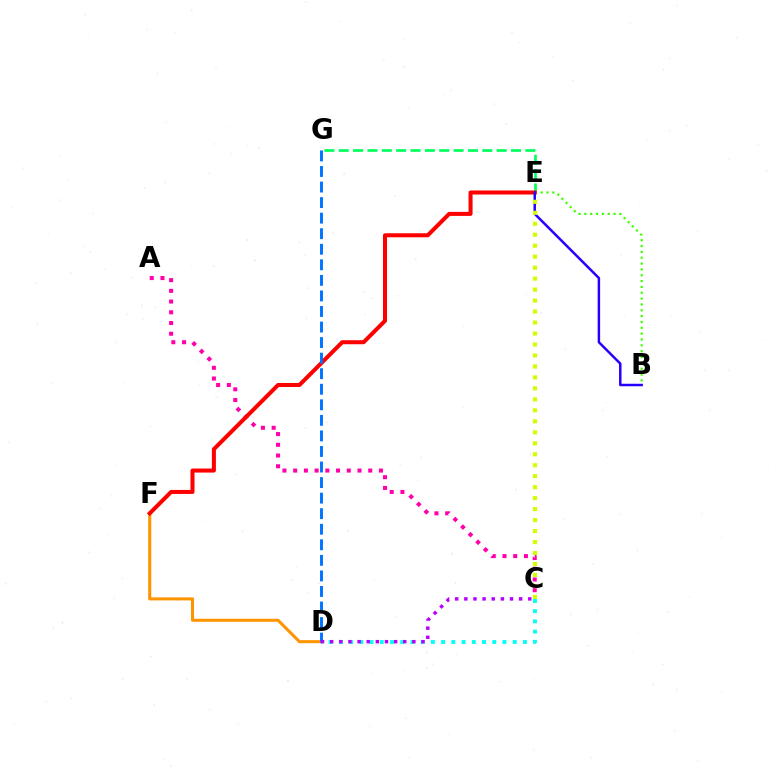{('C', 'D'): [{'color': '#00fff6', 'line_style': 'dotted', 'thickness': 2.78}, {'color': '#b900ff', 'line_style': 'dotted', 'thickness': 2.48}], ('D', 'F'): [{'color': '#ff9400', 'line_style': 'solid', 'thickness': 2.19}], ('B', 'E'): [{'color': '#3dff00', 'line_style': 'dotted', 'thickness': 1.59}, {'color': '#2500ff', 'line_style': 'solid', 'thickness': 1.78}], ('E', 'G'): [{'color': '#00ff5c', 'line_style': 'dashed', 'thickness': 1.95}], ('A', 'C'): [{'color': '#ff00ac', 'line_style': 'dotted', 'thickness': 2.91}], ('E', 'F'): [{'color': '#ff0000', 'line_style': 'solid', 'thickness': 2.9}], ('C', 'E'): [{'color': '#d1ff00', 'line_style': 'dotted', 'thickness': 2.98}], ('D', 'G'): [{'color': '#0074ff', 'line_style': 'dashed', 'thickness': 2.11}]}